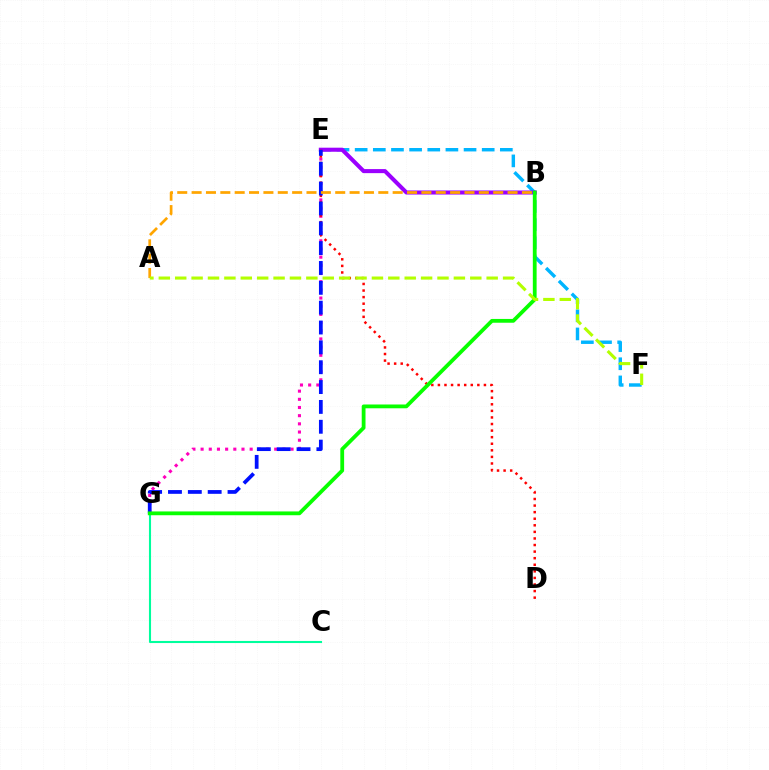{('E', 'F'): [{'color': '#00b5ff', 'line_style': 'dashed', 'thickness': 2.47}], ('B', 'E'): [{'color': '#9b00ff', 'line_style': 'solid', 'thickness': 2.92}], ('E', 'G'): [{'color': '#ff00bd', 'line_style': 'dotted', 'thickness': 2.22}, {'color': '#0010ff', 'line_style': 'dashed', 'thickness': 2.7}], ('D', 'E'): [{'color': '#ff0000', 'line_style': 'dotted', 'thickness': 1.79}], ('C', 'G'): [{'color': '#00ff9d', 'line_style': 'solid', 'thickness': 1.5}], ('B', 'G'): [{'color': '#08ff00', 'line_style': 'solid', 'thickness': 2.73}], ('A', 'B'): [{'color': '#ffa500', 'line_style': 'dashed', 'thickness': 1.95}], ('A', 'F'): [{'color': '#b3ff00', 'line_style': 'dashed', 'thickness': 2.23}]}